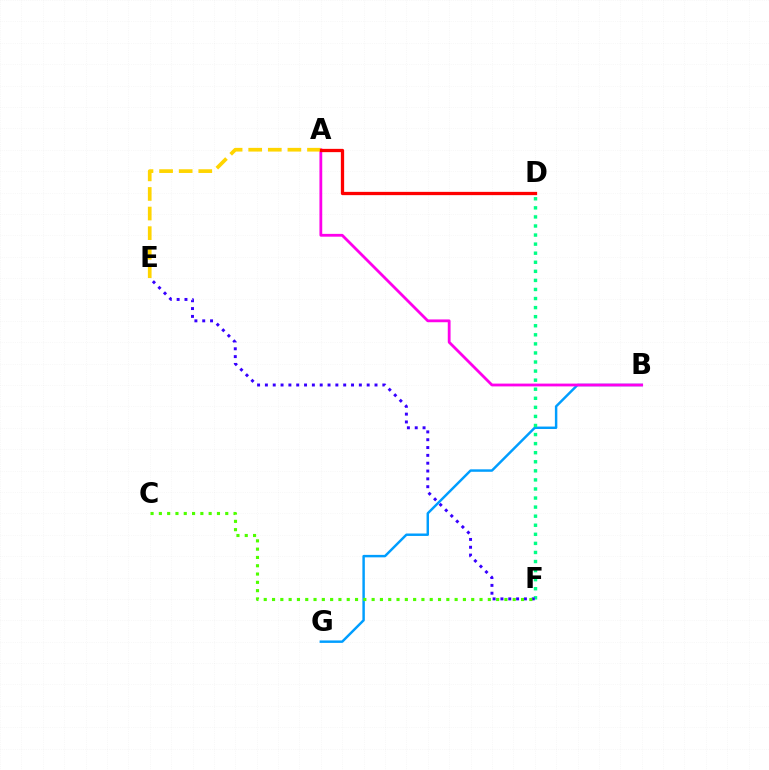{('B', 'G'): [{'color': '#009eff', 'line_style': 'solid', 'thickness': 1.77}], ('D', 'F'): [{'color': '#00ff86', 'line_style': 'dotted', 'thickness': 2.46}], ('A', 'B'): [{'color': '#ff00ed', 'line_style': 'solid', 'thickness': 2.02}], ('E', 'F'): [{'color': '#3700ff', 'line_style': 'dotted', 'thickness': 2.13}], ('A', 'E'): [{'color': '#ffd500', 'line_style': 'dashed', 'thickness': 2.66}], ('C', 'F'): [{'color': '#4fff00', 'line_style': 'dotted', 'thickness': 2.25}], ('A', 'D'): [{'color': '#ff0000', 'line_style': 'solid', 'thickness': 2.36}]}